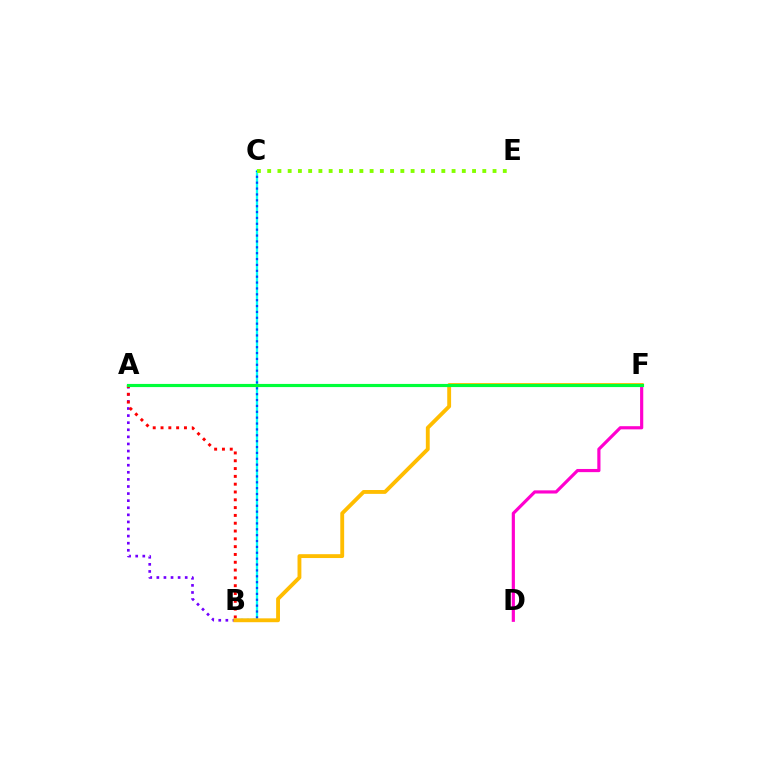{('B', 'C'): [{'color': '#00fff6', 'line_style': 'solid', 'thickness': 1.65}, {'color': '#004bff', 'line_style': 'dotted', 'thickness': 1.6}], ('A', 'B'): [{'color': '#7200ff', 'line_style': 'dotted', 'thickness': 1.93}, {'color': '#ff0000', 'line_style': 'dotted', 'thickness': 2.12}], ('D', 'F'): [{'color': '#ff00cf', 'line_style': 'solid', 'thickness': 2.28}], ('B', 'F'): [{'color': '#ffbd00', 'line_style': 'solid', 'thickness': 2.78}], ('C', 'E'): [{'color': '#84ff00', 'line_style': 'dotted', 'thickness': 2.78}], ('A', 'F'): [{'color': '#00ff39', 'line_style': 'solid', 'thickness': 2.27}]}